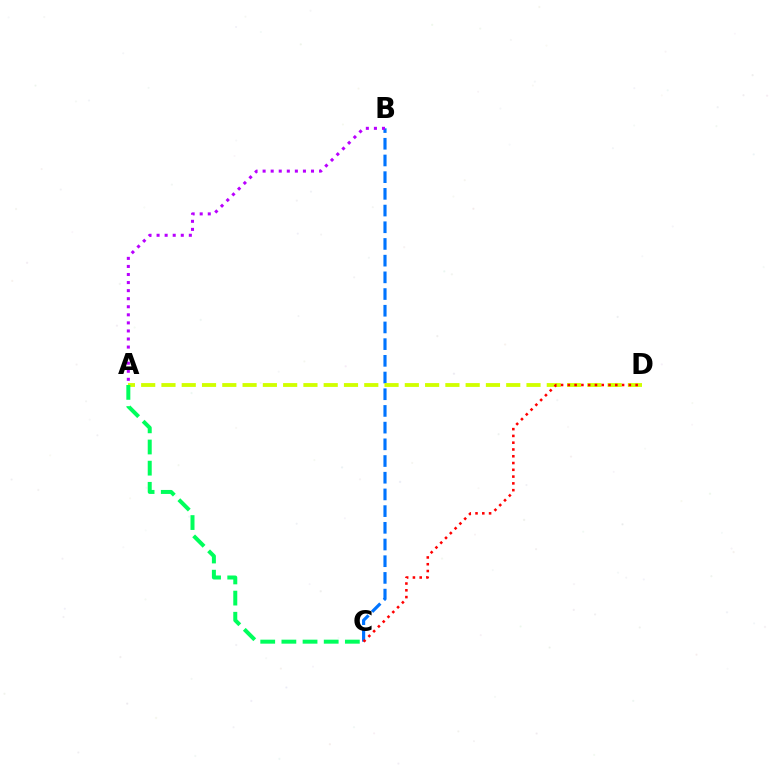{('B', 'C'): [{'color': '#0074ff', 'line_style': 'dashed', 'thickness': 2.27}], ('A', 'B'): [{'color': '#b900ff', 'line_style': 'dotted', 'thickness': 2.19}], ('A', 'D'): [{'color': '#d1ff00', 'line_style': 'dashed', 'thickness': 2.76}], ('A', 'C'): [{'color': '#00ff5c', 'line_style': 'dashed', 'thickness': 2.87}], ('C', 'D'): [{'color': '#ff0000', 'line_style': 'dotted', 'thickness': 1.84}]}